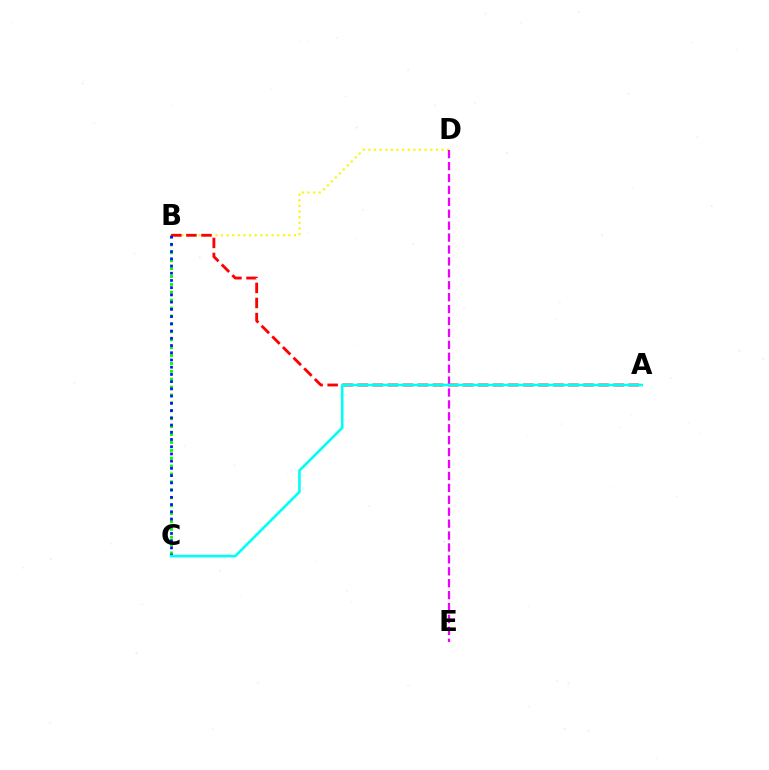{('B', 'D'): [{'color': '#fcf500', 'line_style': 'dotted', 'thickness': 1.53}], ('B', 'C'): [{'color': '#08ff00', 'line_style': 'dotted', 'thickness': 2.15}, {'color': '#0010ff', 'line_style': 'dotted', 'thickness': 1.96}], ('A', 'B'): [{'color': '#ff0000', 'line_style': 'dashed', 'thickness': 2.04}], ('D', 'E'): [{'color': '#ee00ff', 'line_style': 'dashed', 'thickness': 1.62}], ('A', 'C'): [{'color': '#00fff6', 'line_style': 'solid', 'thickness': 1.88}]}